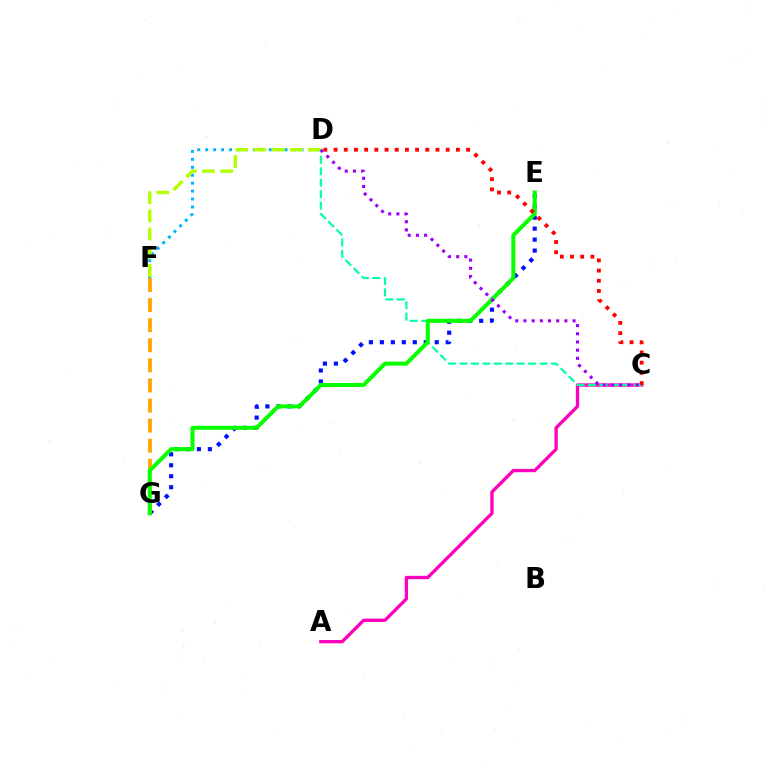{('A', 'C'): [{'color': '#ff00bd', 'line_style': 'solid', 'thickness': 2.39}], ('D', 'F'): [{'color': '#00b5ff', 'line_style': 'dotted', 'thickness': 2.16}, {'color': '#b3ff00', 'line_style': 'dashed', 'thickness': 2.47}], ('E', 'G'): [{'color': '#0010ff', 'line_style': 'dotted', 'thickness': 2.98}, {'color': '#08ff00', 'line_style': 'solid', 'thickness': 2.91}], ('F', 'G'): [{'color': '#ffa500', 'line_style': 'dashed', 'thickness': 2.73}], ('C', 'D'): [{'color': '#00ff9d', 'line_style': 'dashed', 'thickness': 1.55}, {'color': '#ff0000', 'line_style': 'dotted', 'thickness': 2.77}, {'color': '#9b00ff', 'line_style': 'dotted', 'thickness': 2.22}]}